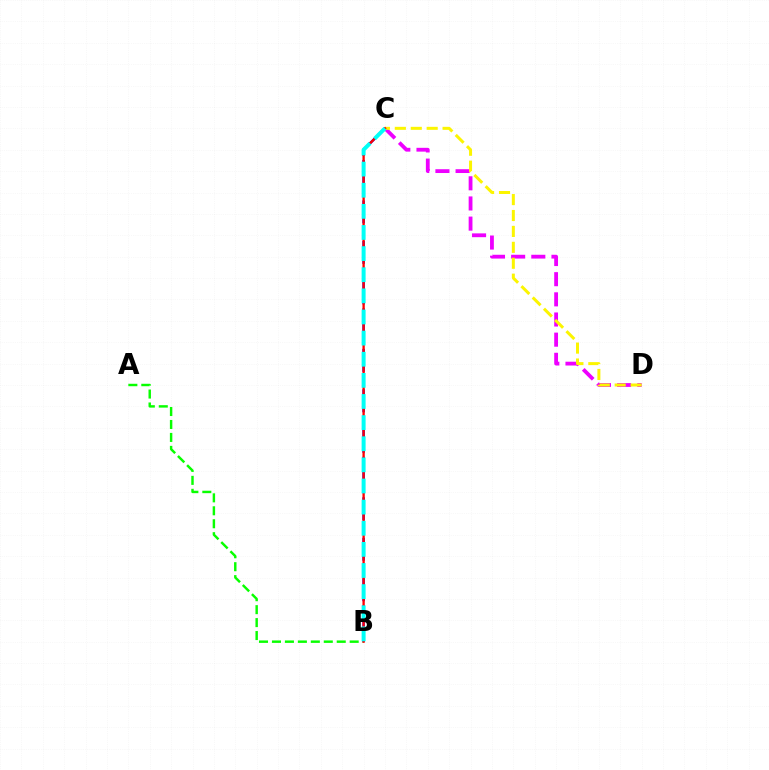{('C', 'D'): [{'color': '#ee00ff', 'line_style': 'dashed', 'thickness': 2.74}, {'color': '#fcf500', 'line_style': 'dashed', 'thickness': 2.16}], ('A', 'B'): [{'color': '#08ff00', 'line_style': 'dashed', 'thickness': 1.76}], ('B', 'C'): [{'color': '#0010ff', 'line_style': 'dashed', 'thickness': 1.83}, {'color': '#ff0000', 'line_style': 'solid', 'thickness': 1.66}, {'color': '#00fff6', 'line_style': 'dashed', 'thickness': 2.87}]}